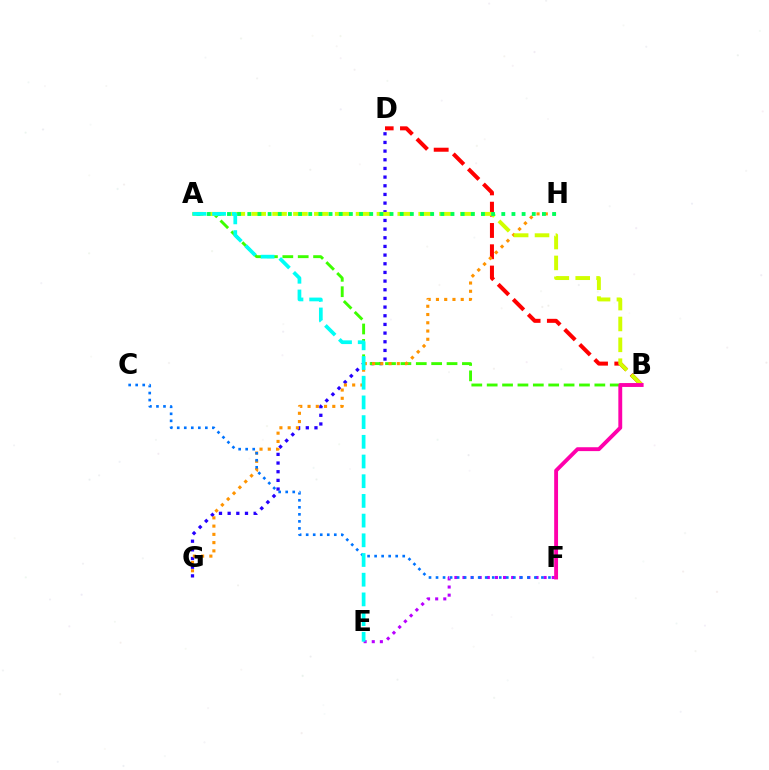{('B', 'D'): [{'color': '#ff0000', 'line_style': 'dashed', 'thickness': 2.89}], ('D', 'G'): [{'color': '#2500ff', 'line_style': 'dotted', 'thickness': 2.35}], ('A', 'B'): [{'color': '#3dff00', 'line_style': 'dashed', 'thickness': 2.09}, {'color': '#d1ff00', 'line_style': 'dashed', 'thickness': 2.84}], ('G', 'H'): [{'color': '#ff9400', 'line_style': 'dotted', 'thickness': 2.24}], ('A', 'H'): [{'color': '#00ff5c', 'line_style': 'dotted', 'thickness': 2.76}], ('E', 'F'): [{'color': '#b900ff', 'line_style': 'dotted', 'thickness': 2.2}], ('C', 'F'): [{'color': '#0074ff', 'line_style': 'dotted', 'thickness': 1.91}], ('A', 'E'): [{'color': '#00fff6', 'line_style': 'dashed', 'thickness': 2.68}], ('B', 'F'): [{'color': '#ff00ac', 'line_style': 'solid', 'thickness': 2.79}]}